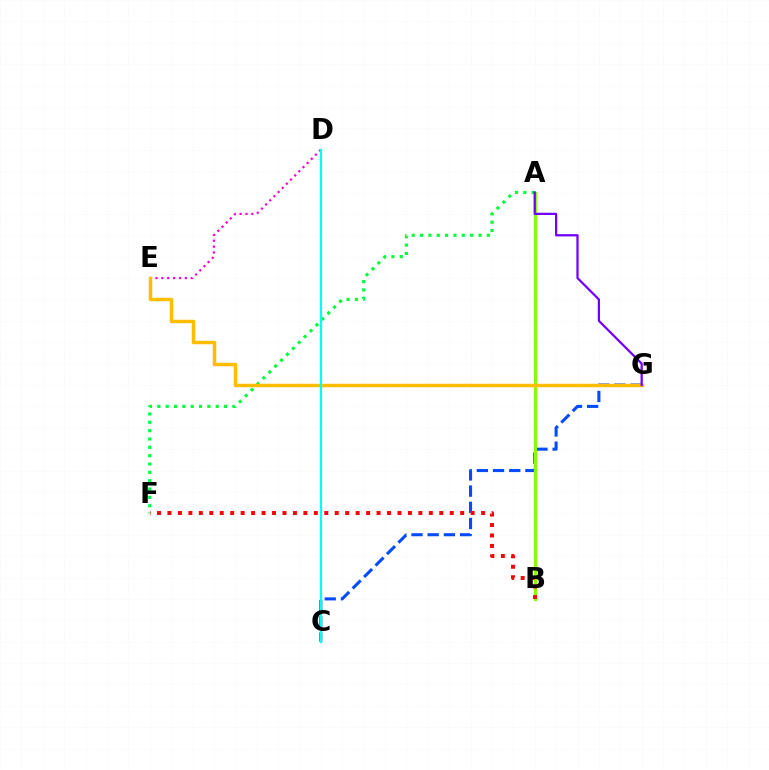{('D', 'E'): [{'color': '#ff00cf', 'line_style': 'dotted', 'thickness': 1.59}], ('A', 'F'): [{'color': '#00ff39', 'line_style': 'dotted', 'thickness': 2.27}], ('C', 'G'): [{'color': '#004bff', 'line_style': 'dashed', 'thickness': 2.2}], ('A', 'B'): [{'color': '#84ff00', 'line_style': 'solid', 'thickness': 2.31}], ('E', 'G'): [{'color': '#ffbd00', 'line_style': 'solid', 'thickness': 2.51}], ('A', 'G'): [{'color': '#7200ff', 'line_style': 'solid', 'thickness': 1.63}], ('C', 'D'): [{'color': '#00fff6', 'line_style': 'solid', 'thickness': 1.61}], ('B', 'F'): [{'color': '#ff0000', 'line_style': 'dotted', 'thickness': 2.84}]}